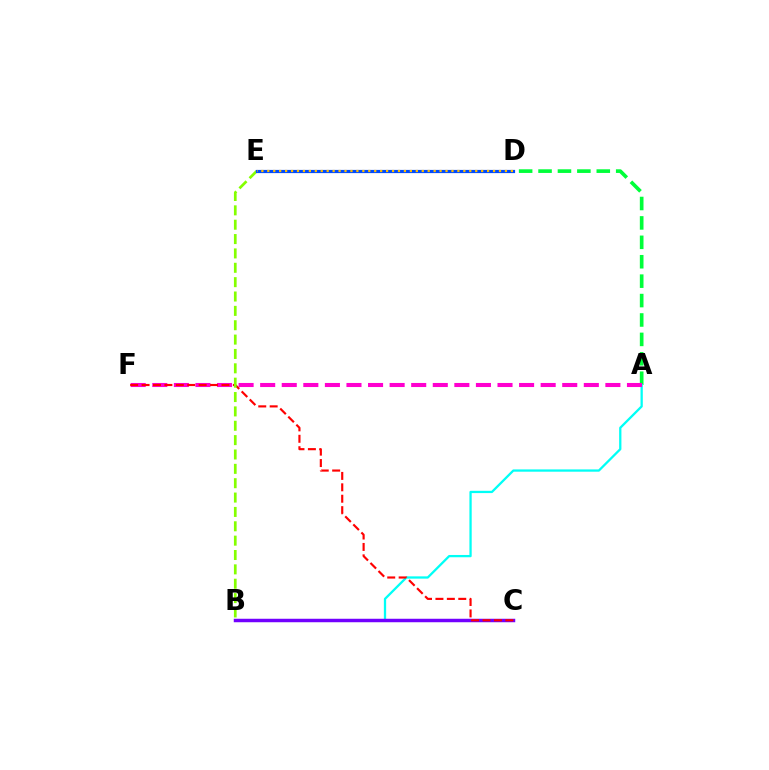{('A', 'D'): [{'color': '#00ff39', 'line_style': 'dashed', 'thickness': 2.64}], ('A', 'B'): [{'color': '#00fff6', 'line_style': 'solid', 'thickness': 1.64}], ('B', 'C'): [{'color': '#7200ff', 'line_style': 'solid', 'thickness': 2.5}], ('A', 'F'): [{'color': '#ff00cf', 'line_style': 'dashed', 'thickness': 2.93}], ('C', 'F'): [{'color': '#ff0000', 'line_style': 'dashed', 'thickness': 1.55}], ('B', 'E'): [{'color': '#84ff00', 'line_style': 'dashed', 'thickness': 1.95}], ('D', 'E'): [{'color': '#004bff', 'line_style': 'solid', 'thickness': 2.3}, {'color': '#ffbd00', 'line_style': 'dotted', 'thickness': 1.61}]}